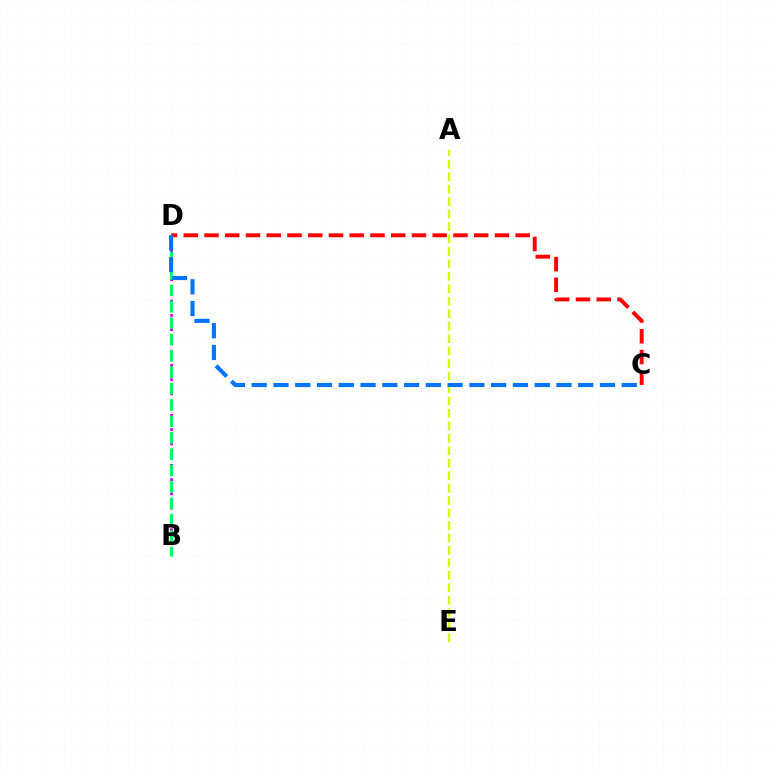{('C', 'D'): [{'color': '#ff0000', 'line_style': 'dashed', 'thickness': 2.82}, {'color': '#0074ff', 'line_style': 'dashed', 'thickness': 2.96}], ('B', 'D'): [{'color': '#b900ff', 'line_style': 'dotted', 'thickness': 1.94}, {'color': '#00ff5c', 'line_style': 'dashed', 'thickness': 2.23}], ('A', 'E'): [{'color': '#d1ff00', 'line_style': 'dashed', 'thickness': 1.69}]}